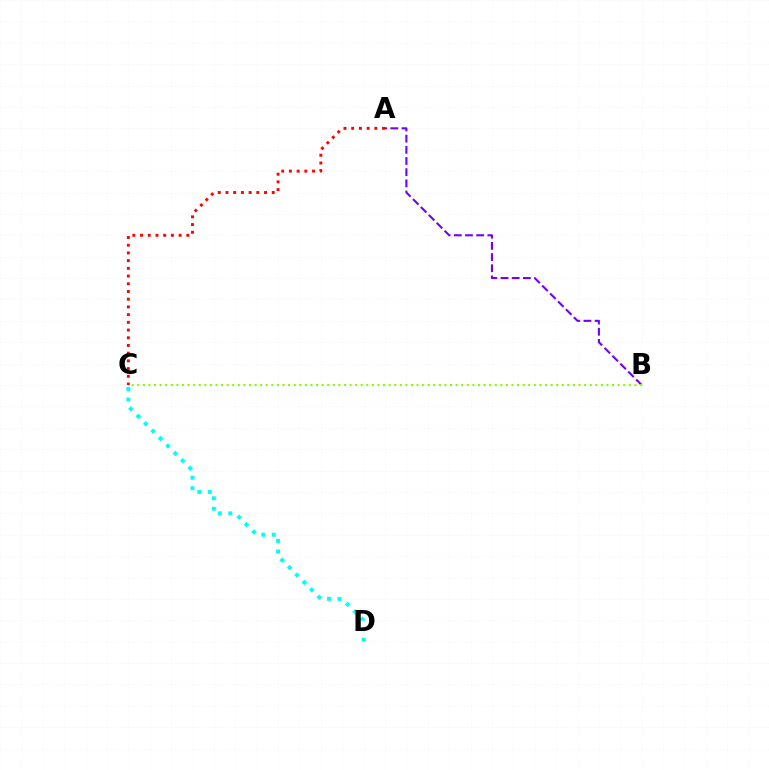{('A', 'B'): [{'color': '#7200ff', 'line_style': 'dashed', 'thickness': 1.52}], ('B', 'C'): [{'color': '#84ff00', 'line_style': 'dotted', 'thickness': 1.52}], ('A', 'C'): [{'color': '#ff0000', 'line_style': 'dotted', 'thickness': 2.1}], ('C', 'D'): [{'color': '#00fff6', 'line_style': 'dotted', 'thickness': 2.85}]}